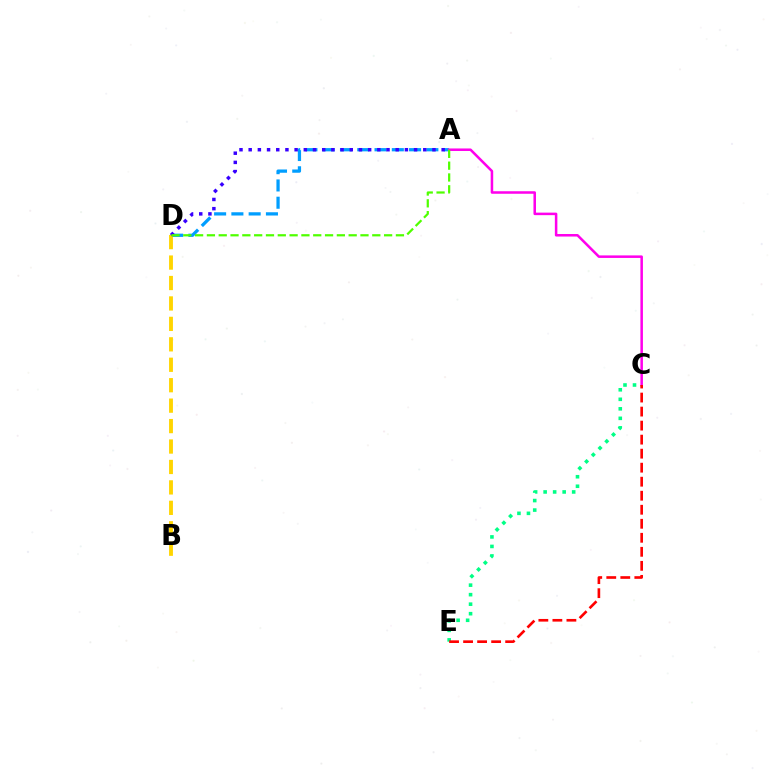{('A', 'D'): [{'color': '#009eff', 'line_style': 'dashed', 'thickness': 2.35}, {'color': '#3700ff', 'line_style': 'dotted', 'thickness': 2.5}, {'color': '#4fff00', 'line_style': 'dashed', 'thickness': 1.6}], ('C', 'E'): [{'color': '#00ff86', 'line_style': 'dotted', 'thickness': 2.59}, {'color': '#ff0000', 'line_style': 'dashed', 'thickness': 1.9}], ('A', 'C'): [{'color': '#ff00ed', 'line_style': 'solid', 'thickness': 1.82}], ('B', 'D'): [{'color': '#ffd500', 'line_style': 'dashed', 'thickness': 2.78}]}